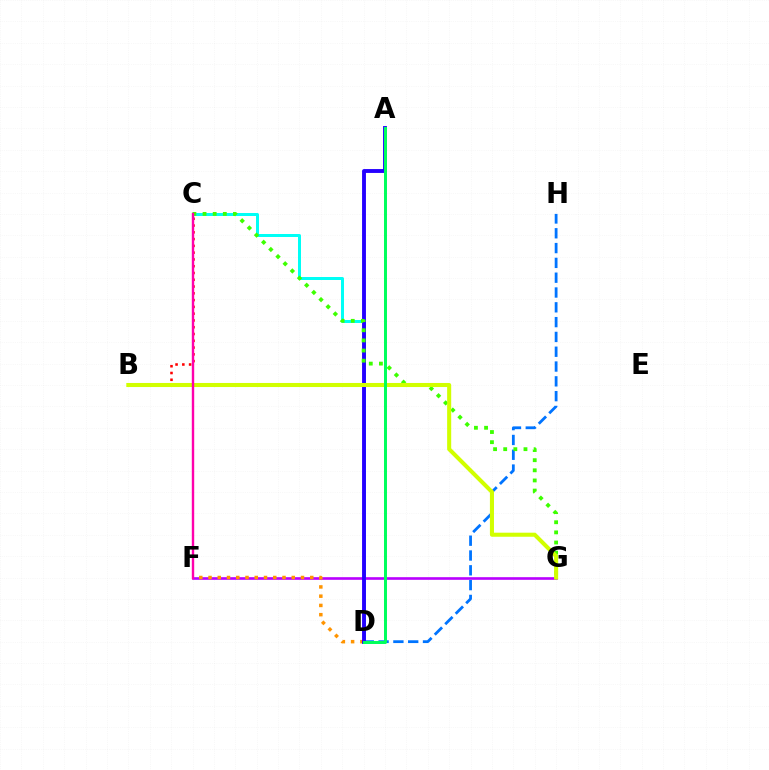{('F', 'G'): [{'color': '#b900ff', 'line_style': 'solid', 'thickness': 1.89}], ('D', 'F'): [{'color': '#ff9400', 'line_style': 'dotted', 'thickness': 2.51}], ('D', 'H'): [{'color': '#0074ff', 'line_style': 'dashed', 'thickness': 2.01}], ('C', 'D'): [{'color': '#00fff6', 'line_style': 'solid', 'thickness': 2.16}], ('A', 'D'): [{'color': '#2500ff', 'line_style': 'solid', 'thickness': 2.79}, {'color': '#00ff5c', 'line_style': 'solid', 'thickness': 2.15}], ('C', 'G'): [{'color': '#3dff00', 'line_style': 'dotted', 'thickness': 2.75}], ('B', 'C'): [{'color': '#ff0000', 'line_style': 'dotted', 'thickness': 1.84}], ('B', 'G'): [{'color': '#d1ff00', 'line_style': 'solid', 'thickness': 2.92}], ('C', 'F'): [{'color': '#ff00ac', 'line_style': 'solid', 'thickness': 1.73}]}